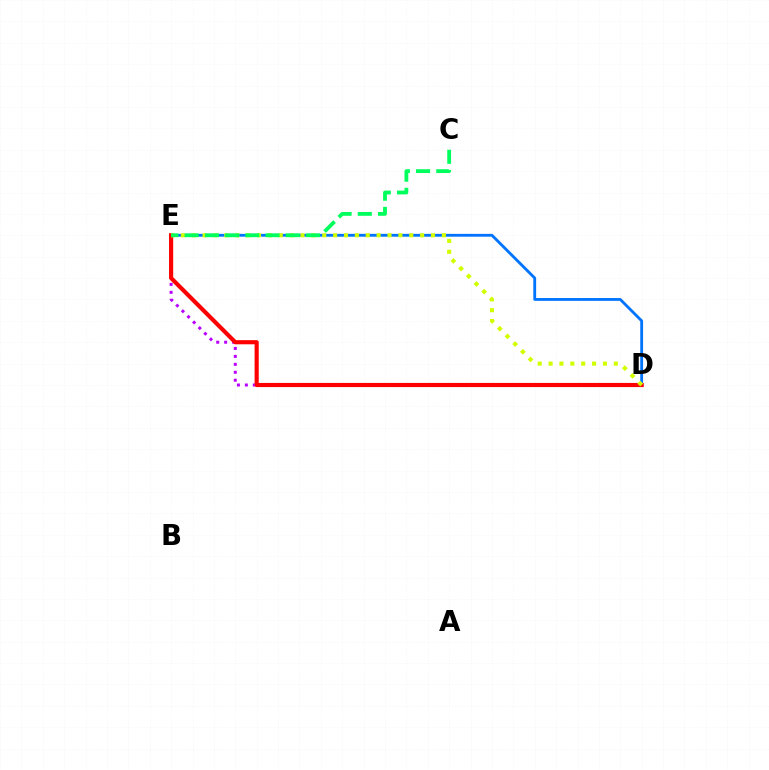{('D', 'E'): [{'color': '#b900ff', 'line_style': 'dotted', 'thickness': 2.16}, {'color': '#0074ff', 'line_style': 'solid', 'thickness': 2.03}, {'color': '#ff0000', 'line_style': 'solid', 'thickness': 2.98}, {'color': '#d1ff00', 'line_style': 'dotted', 'thickness': 2.96}], ('C', 'E'): [{'color': '#00ff5c', 'line_style': 'dashed', 'thickness': 2.75}]}